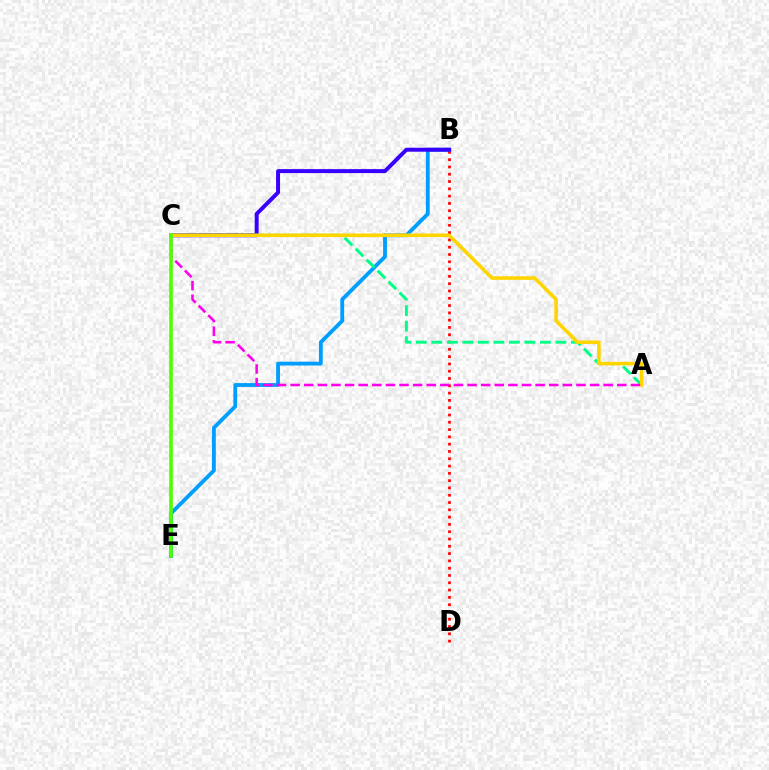{('B', 'D'): [{'color': '#ff0000', 'line_style': 'dotted', 'thickness': 1.98}], ('B', 'E'): [{'color': '#009eff', 'line_style': 'solid', 'thickness': 2.76}], ('B', 'C'): [{'color': '#3700ff', 'line_style': 'solid', 'thickness': 2.85}], ('A', 'C'): [{'color': '#00ff86', 'line_style': 'dashed', 'thickness': 2.11}, {'color': '#ffd500', 'line_style': 'solid', 'thickness': 2.56}, {'color': '#ff00ed', 'line_style': 'dashed', 'thickness': 1.85}], ('C', 'E'): [{'color': '#4fff00', 'line_style': 'solid', 'thickness': 2.58}]}